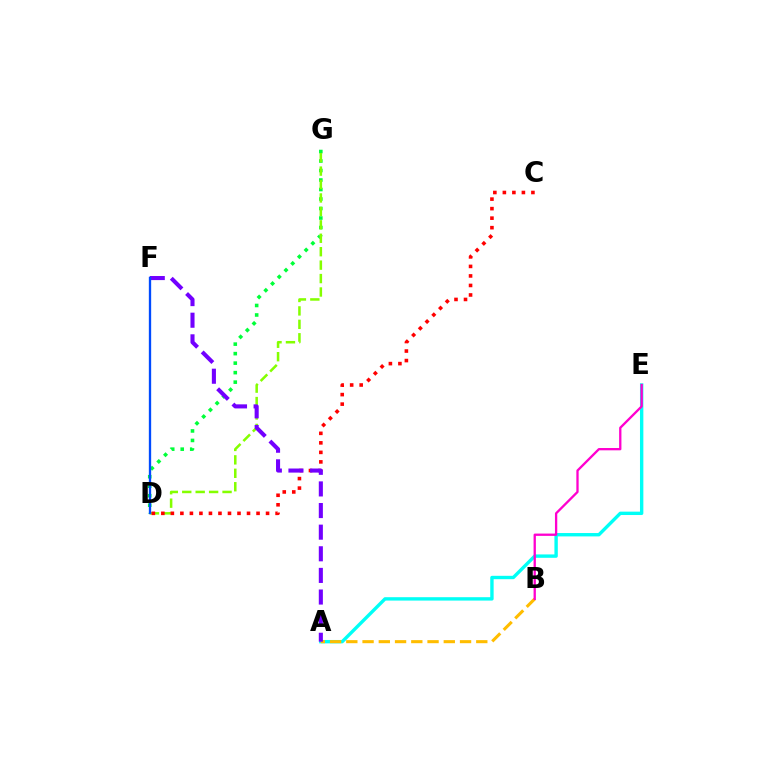{('A', 'E'): [{'color': '#00fff6', 'line_style': 'solid', 'thickness': 2.43}], ('D', 'G'): [{'color': '#00ff39', 'line_style': 'dotted', 'thickness': 2.58}, {'color': '#84ff00', 'line_style': 'dashed', 'thickness': 1.82}], ('A', 'B'): [{'color': '#ffbd00', 'line_style': 'dashed', 'thickness': 2.21}], ('B', 'E'): [{'color': '#ff00cf', 'line_style': 'solid', 'thickness': 1.66}], ('C', 'D'): [{'color': '#ff0000', 'line_style': 'dotted', 'thickness': 2.59}], ('A', 'F'): [{'color': '#7200ff', 'line_style': 'dashed', 'thickness': 2.94}], ('D', 'F'): [{'color': '#004bff', 'line_style': 'solid', 'thickness': 1.67}]}